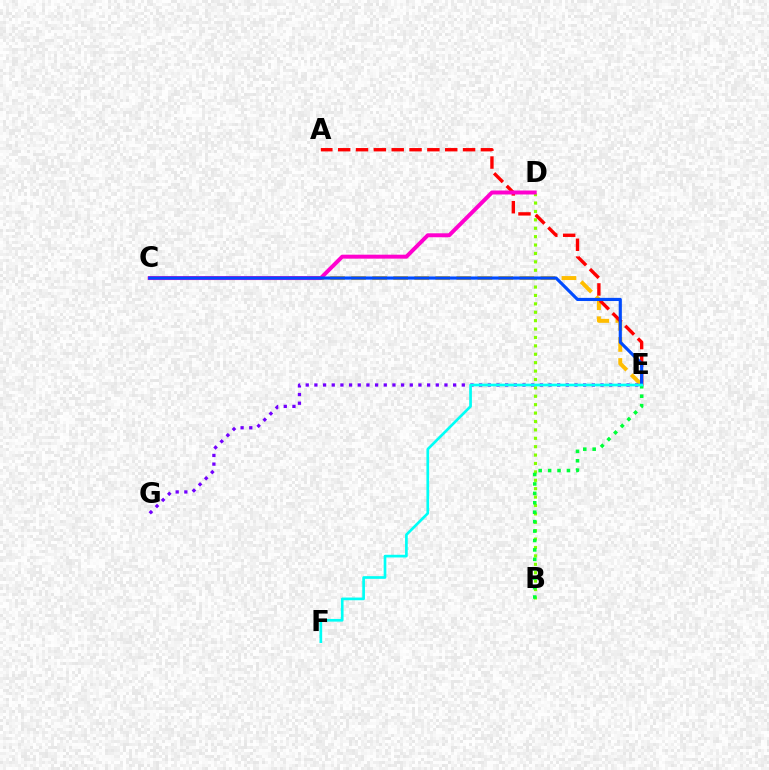{('B', 'D'): [{'color': '#84ff00', 'line_style': 'dotted', 'thickness': 2.28}], ('C', 'E'): [{'color': '#ffbd00', 'line_style': 'dashed', 'thickness': 2.86}, {'color': '#004bff', 'line_style': 'solid', 'thickness': 2.27}], ('A', 'E'): [{'color': '#ff0000', 'line_style': 'dashed', 'thickness': 2.42}], ('C', 'D'): [{'color': '#ff00cf', 'line_style': 'solid', 'thickness': 2.85}], ('B', 'E'): [{'color': '#00ff39', 'line_style': 'dotted', 'thickness': 2.56}], ('E', 'G'): [{'color': '#7200ff', 'line_style': 'dotted', 'thickness': 2.36}], ('E', 'F'): [{'color': '#00fff6', 'line_style': 'solid', 'thickness': 1.93}]}